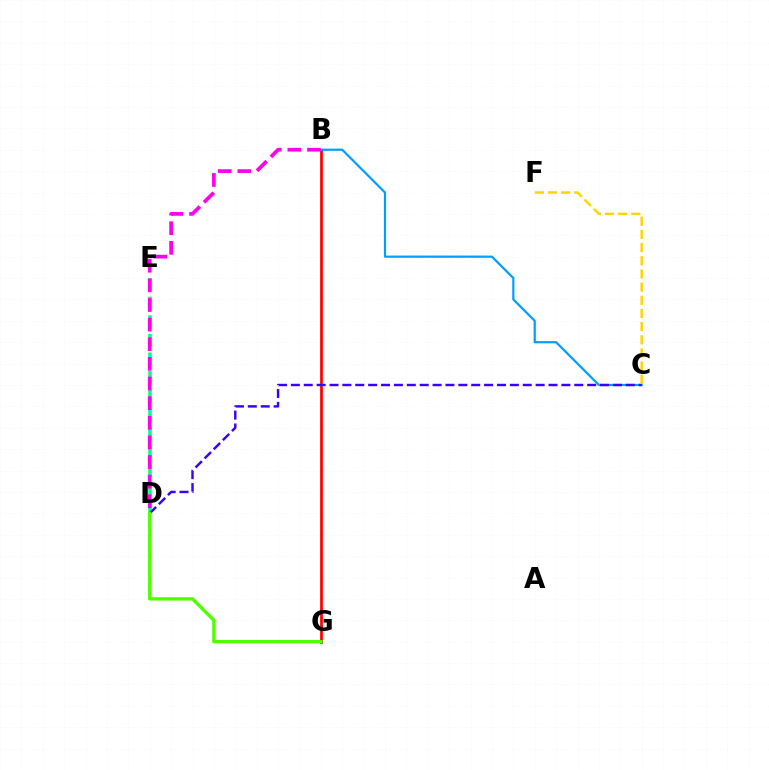{('B', 'G'): [{'color': '#ff0000', 'line_style': 'solid', 'thickness': 1.95}], ('D', 'E'): [{'color': '#00ff86', 'line_style': 'dashed', 'thickness': 2.53}], ('B', 'C'): [{'color': '#009eff', 'line_style': 'solid', 'thickness': 1.59}], ('C', 'D'): [{'color': '#3700ff', 'line_style': 'dashed', 'thickness': 1.75}], ('D', 'G'): [{'color': '#4fff00', 'line_style': 'solid', 'thickness': 2.4}], ('C', 'F'): [{'color': '#ffd500', 'line_style': 'dashed', 'thickness': 1.79}], ('B', 'D'): [{'color': '#ff00ed', 'line_style': 'dashed', 'thickness': 2.67}]}